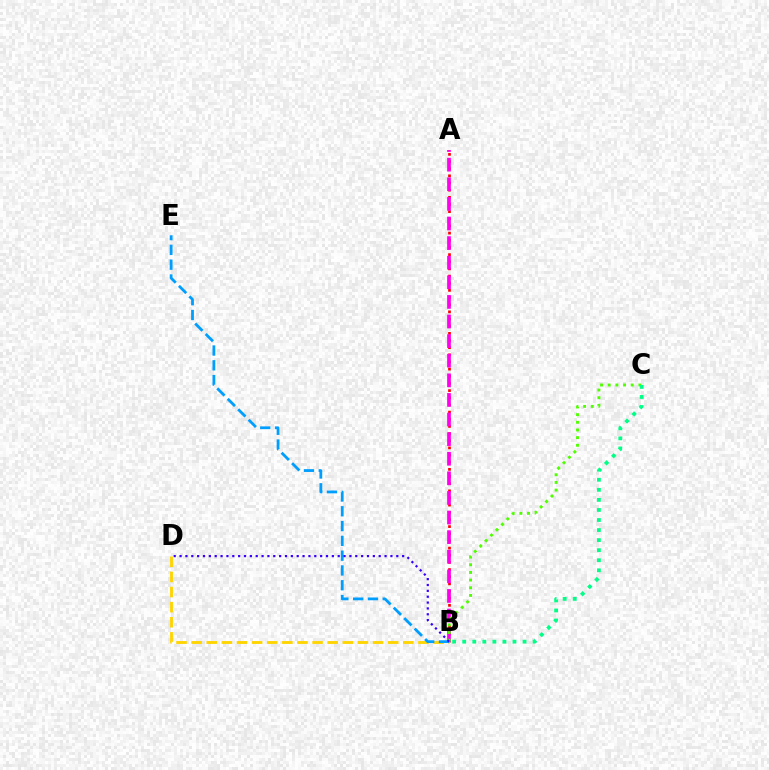{('A', 'B'): [{'color': '#ff0000', 'line_style': 'dotted', 'thickness': 1.94}, {'color': '#ff00ed', 'line_style': 'dashed', 'thickness': 2.66}], ('B', 'D'): [{'color': '#ffd500', 'line_style': 'dashed', 'thickness': 2.05}, {'color': '#3700ff', 'line_style': 'dotted', 'thickness': 1.59}], ('B', 'E'): [{'color': '#009eff', 'line_style': 'dashed', 'thickness': 2.01}], ('B', 'C'): [{'color': '#4fff00', 'line_style': 'dotted', 'thickness': 2.08}, {'color': '#00ff86', 'line_style': 'dotted', 'thickness': 2.73}]}